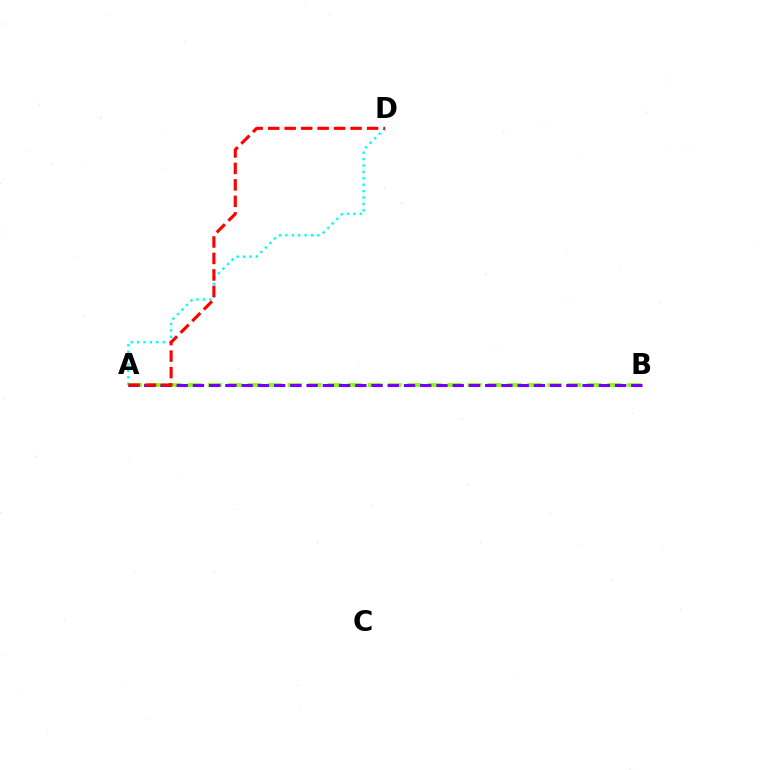{('A', 'B'): [{'color': '#84ff00', 'line_style': 'dashed', 'thickness': 2.71}, {'color': '#7200ff', 'line_style': 'dashed', 'thickness': 2.21}], ('A', 'D'): [{'color': '#00fff6', 'line_style': 'dotted', 'thickness': 1.74}, {'color': '#ff0000', 'line_style': 'dashed', 'thickness': 2.24}]}